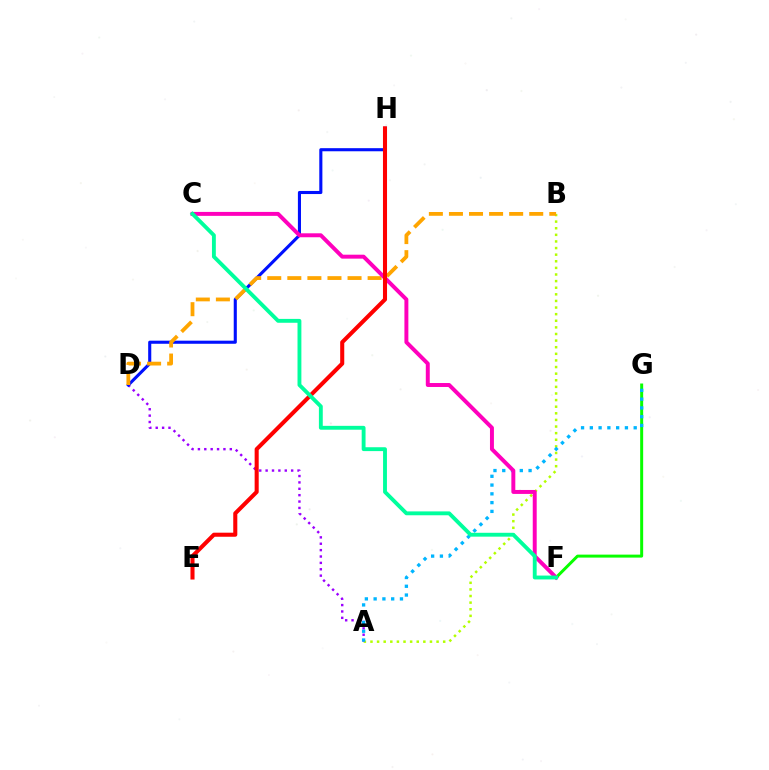{('A', 'B'): [{'color': '#b3ff00', 'line_style': 'dotted', 'thickness': 1.8}], ('A', 'D'): [{'color': '#9b00ff', 'line_style': 'dotted', 'thickness': 1.73}], ('F', 'G'): [{'color': '#08ff00', 'line_style': 'solid', 'thickness': 2.15}], ('D', 'H'): [{'color': '#0010ff', 'line_style': 'solid', 'thickness': 2.23}], ('A', 'G'): [{'color': '#00b5ff', 'line_style': 'dotted', 'thickness': 2.38}], ('B', 'D'): [{'color': '#ffa500', 'line_style': 'dashed', 'thickness': 2.73}], ('C', 'F'): [{'color': '#ff00bd', 'line_style': 'solid', 'thickness': 2.84}, {'color': '#00ff9d', 'line_style': 'solid', 'thickness': 2.78}], ('E', 'H'): [{'color': '#ff0000', 'line_style': 'solid', 'thickness': 2.92}]}